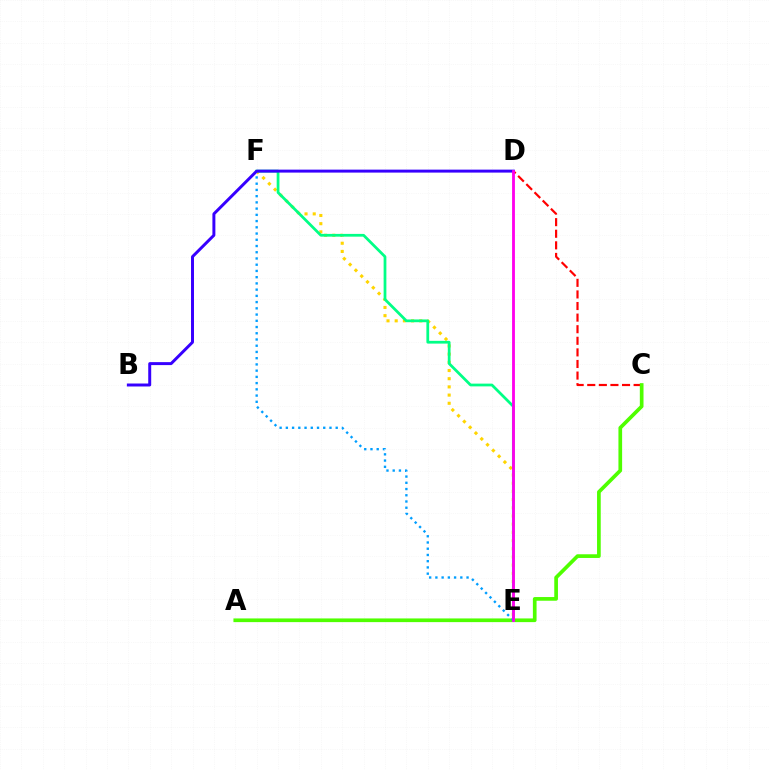{('C', 'D'): [{'color': '#ff0000', 'line_style': 'dashed', 'thickness': 1.57}], ('E', 'F'): [{'color': '#ffd500', 'line_style': 'dotted', 'thickness': 2.23}, {'color': '#00ff86', 'line_style': 'solid', 'thickness': 1.99}, {'color': '#009eff', 'line_style': 'dotted', 'thickness': 1.69}], ('A', 'C'): [{'color': '#4fff00', 'line_style': 'solid', 'thickness': 2.66}], ('B', 'D'): [{'color': '#3700ff', 'line_style': 'solid', 'thickness': 2.14}], ('D', 'E'): [{'color': '#ff00ed', 'line_style': 'solid', 'thickness': 2.04}]}